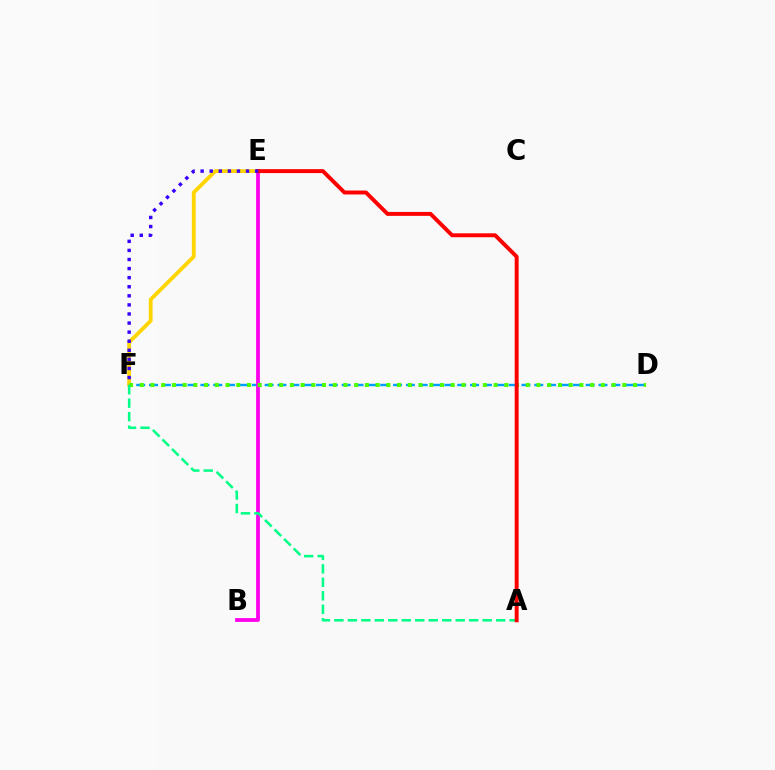{('D', 'F'): [{'color': '#009eff', 'line_style': 'dashed', 'thickness': 1.74}, {'color': '#4fff00', 'line_style': 'dotted', 'thickness': 2.91}], ('E', 'F'): [{'color': '#ffd500', 'line_style': 'solid', 'thickness': 2.74}, {'color': '#3700ff', 'line_style': 'dotted', 'thickness': 2.47}], ('B', 'E'): [{'color': '#ff00ed', 'line_style': 'solid', 'thickness': 2.73}], ('A', 'F'): [{'color': '#00ff86', 'line_style': 'dashed', 'thickness': 1.83}], ('A', 'E'): [{'color': '#ff0000', 'line_style': 'solid', 'thickness': 2.83}]}